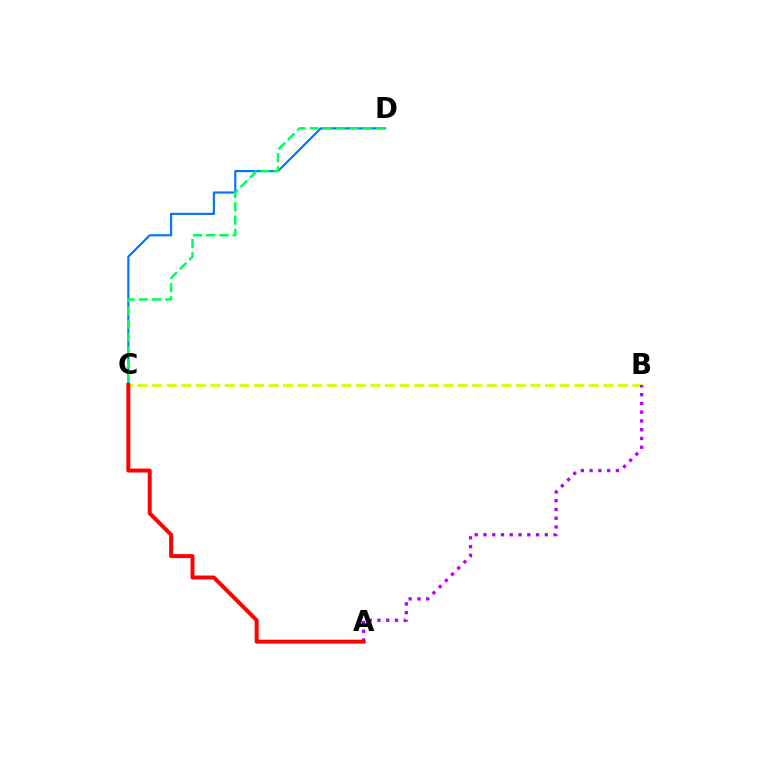{('B', 'C'): [{'color': '#d1ff00', 'line_style': 'dashed', 'thickness': 1.98}], ('C', 'D'): [{'color': '#0074ff', 'line_style': 'solid', 'thickness': 1.56}, {'color': '#00ff5c', 'line_style': 'dashed', 'thickness': 1.8}], ('A', 'B'): [{'color': '#b900ff', 'line_style': 'dotted', 'thickness': 2.38}], ('A', 'C'): [{'color': '#ff0000', 'line_style': 'solid', 'thickness': 2.84}]}